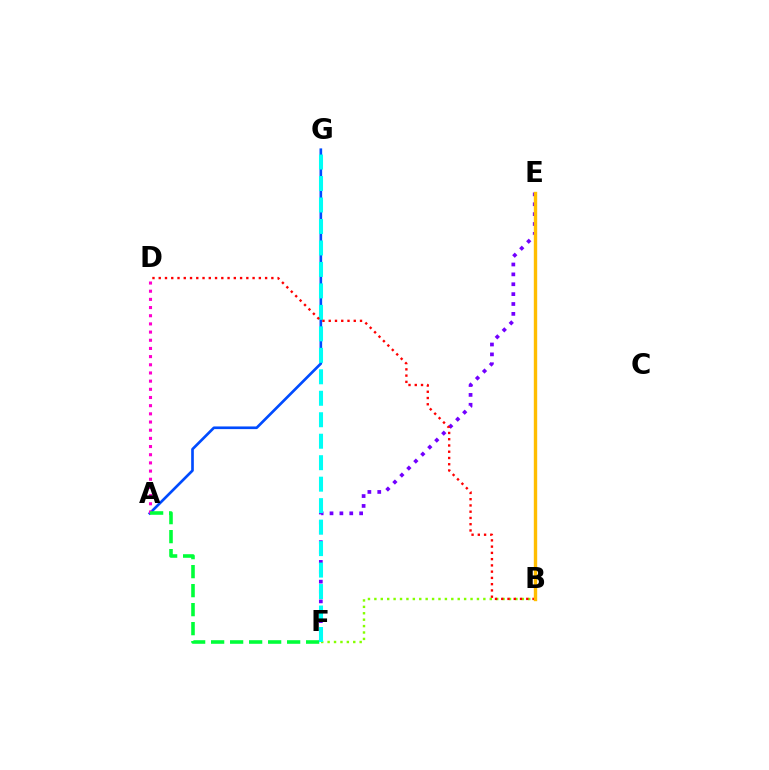{('E', 'F'): [{'color': '#7200ff', 'line_style': 'dotted', 'thickness': 2.68}], ('A', 'G'): [{'color': '#004bff', 'line_style': 'solid', 'thickness': 1.92}], ('A', 'D'): [{'color': '#ff00cf', 'line_style': 'dotted', 'thickness': 2.22}], ('B', 'F'): [{'color': '#84ff00', 'line_style': 'dotted', 'thickness': 1.74}], ('A', 'F'): [{'color': '#00ff39', 'line_style': 'dashed', 'thickness': 2.58}], ('F', 'G'): [{'color': '#00fff6', 'line_style': 'dashed', 'thickness': 2.92}], ('B', 'D'): [{'color': '#ff0000', 'line_style': 'dotted', 'thickness': 1.7}], ('B', 'E'): [{'color': '#ffbd00', 'line_style': 'solid', 'thickness': 2.44}]}